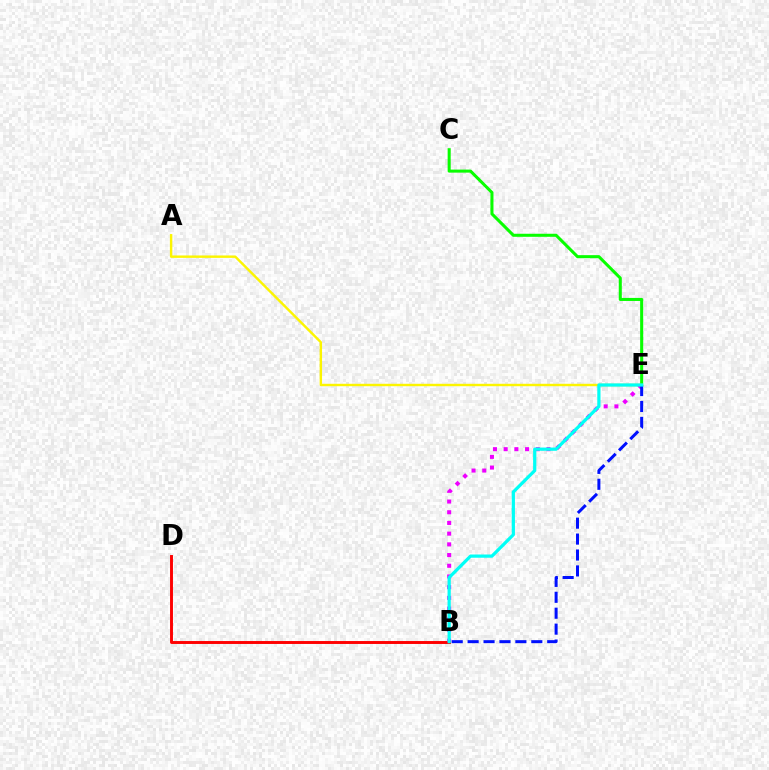{('B', 'D'): [{'color': '#ff0000', 'line_style': 'solid', 'thickness': 2.1}], ('C', 'E'): [{'color': '#08ff00', 'line_style': 'solid', 'thickness': 2.19}], ('A', 'E'): [{'color': '#fcf500', 'line_style': 'solid', 'thickness': 1.74}], ('B', 'E'): [{'color': '#ee00ff', 'line_style': 'dotted', 'thickness': 2.91}, {'color': '#0010ff', 'line_style': 'dashed', 'thickness': 2.16}, {'color': '#00fff6', 'line_style': 'solid', 'thickness': 2.32}]}